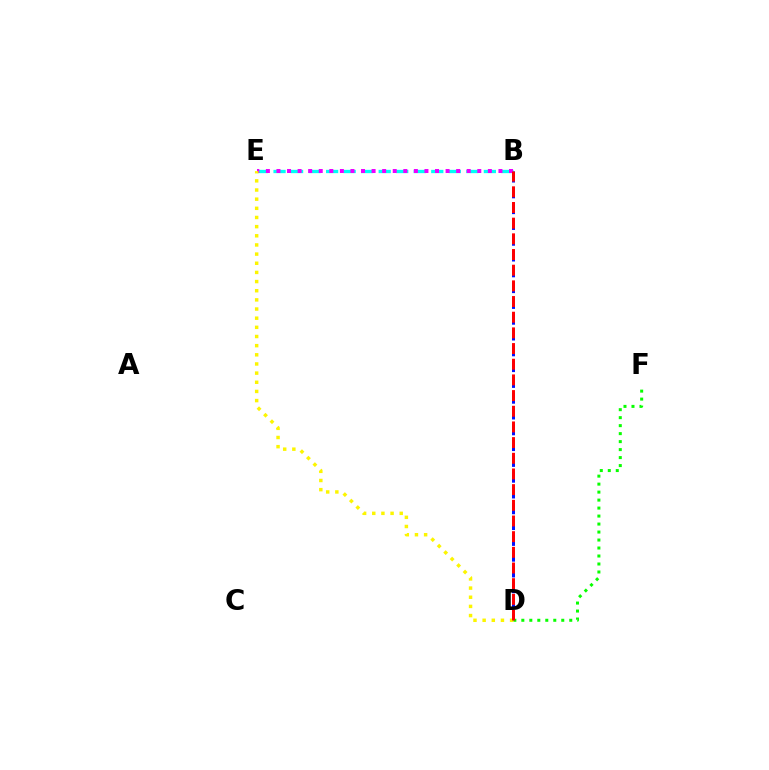{('B', 'E'): [{'color': '#00fff6', 'line_style': 'dashed', 'thickness': 2.38}, {'color': '#ee00ff', 'line_style': 'dotted', 'thickness': 2.87}], ('B', 'D'): [{'color': '#0010ff', 'line_style': 'dashed', 'thickness': 2.15}, {'color': '#ff0000', 'line_style': 'dashed', 'thickness': 2.13}], ('D', 'F'): [{'color': '#08ff00', 'line_style': 'dotted', 'thickness': 2.17}], ('D', 'E'): [{'color': '#fcf500', 'line_style': 'dotted', 'thickness': 2.49}]}